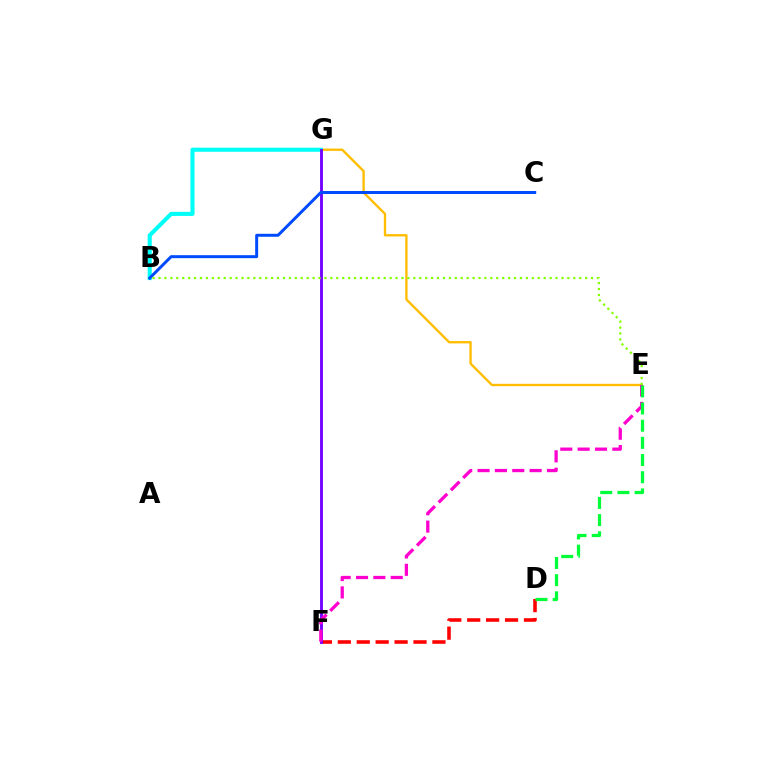{('D', 'F'): [{'color': '#ff0000', 'line_style': 'dashed', 'thickness': 2.57}], ('E', 'G'): [{'color': '#ffbd00', 'line_style': 'solid', 'thickness': 1.69}], ('B', 'G'): [{'color': '#00fff6', 'line_style': 'solid', 'thickness': 2.95}], ('F', 'G'): [{'color': '#7200ff', 'line_style': 'solid', 'thickness': 2.06}], ('B', 'C'): [{'color': '#004bff', 'line_style': 'solid', 'thickness': 2.15}], ('E', 'F'): [{'color': '#ff00cf', 'line_style': 'dashed', 'thickness': 2.36}], ('B', 'E'): [{'color': '#84ff00', 'line_style': 'dotted', 'thickness': 1.61}], ('D', 'E'): [{'color': '#00ff39', 'line_style': 'dashed', 'thickness': 2.33}]}